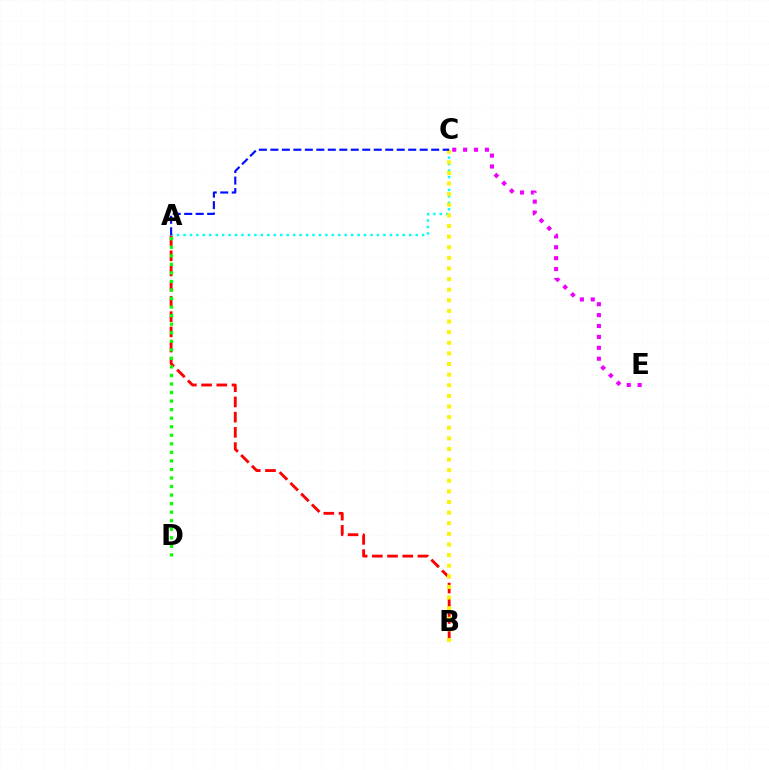{('A', 'B'): [{'color': '#ff0000', 'line_style': 'dashed', 'thickness': 2.07}], ('A', 'C'): [{'color': '#00fff6', 'line_style': 'dotted', 'thickness': 1.75}, {'color': '#0010ff', 'line_style': 'dashed', 'thickness': 1.56}], ('A', 'D'): [{'color': '#08ff00', 'line_style': 'dotted', 'thickness': 2.32}], ('B', 'C'): [{'color': '#fcf500', 'line_style': 'dotted', 'thickness': 2.88}], ('C', 'E'): [{'color': '#ee00ff', 'line_style': 'dotted', 'thickness': 2.96}]}